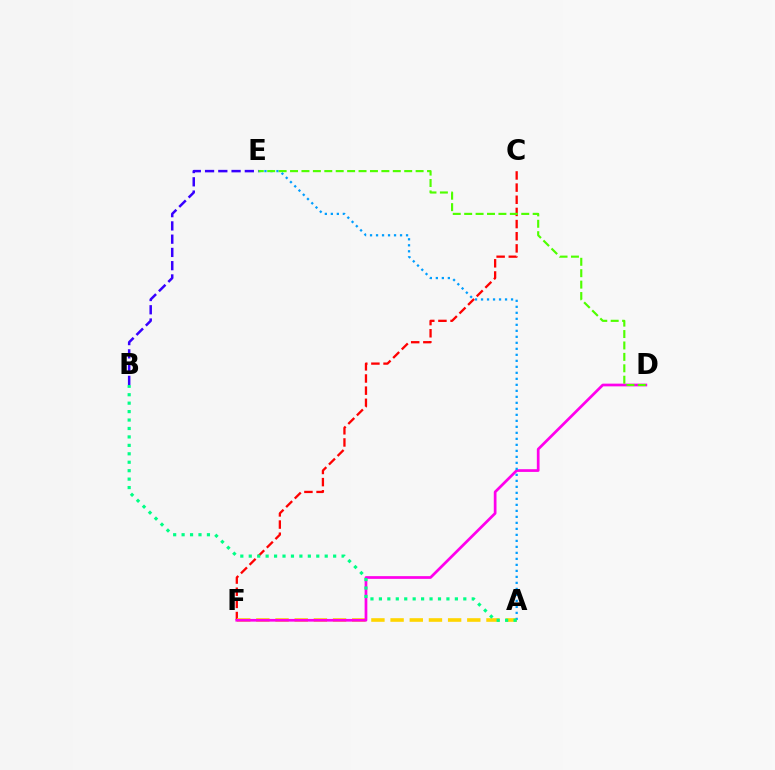{('C', 'F'): [{'color': '#ff0000', 'line_style': 'dashed', 'thickness': 1.65}], ('A', 'F'): [{'color': '#ffd500', 'line_style': 'dashed', 'thickness': 2.61}], ('D', 'F'): [{'color': '#ff00ed', 'line_style': 'solid', 'thickness': 1.96}], ('A', 'E'): [{'color': '#009eff', 'line_style': 'dotted', 'thickness': 1.63}], ('D', 'E'): [{'color': '#4fff00', 'line_style': 'dashed', 'thickness': 1.55}], ('A', 'B'): [{'color': '#00ff86', 'line_style': 'dotted', 'thickness': 2.29}], ('B', 'E'): [{'color': '#3700ff', 'line_style': 'dashed', 'thickness': 1.8}]}